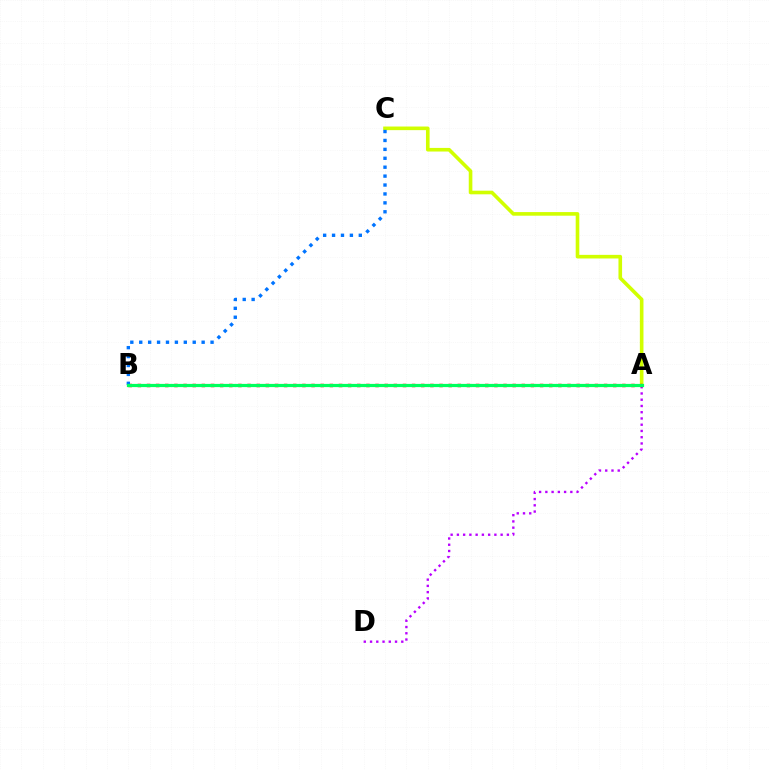{('A', 'D'): [{'color': '#b900ff', 'line_style': 'dotted', 'thickness': 1.7}], ('A', 'C'): [{'color': '#d1ff00', 'line_style': 'solid', 'thickness': 2.6}], ('A', 'B'): [{'color': '#ff0000', 'line_style': 'dotted', 'thickness': 2.48}, {'color': '#00ff5c', 'line_style': 'solid', 'thickness': 2.31}], ('B', 'C'): [{'color': '#0074ff', 'line_style': 'dotted', 'thickness': 2.42}]}